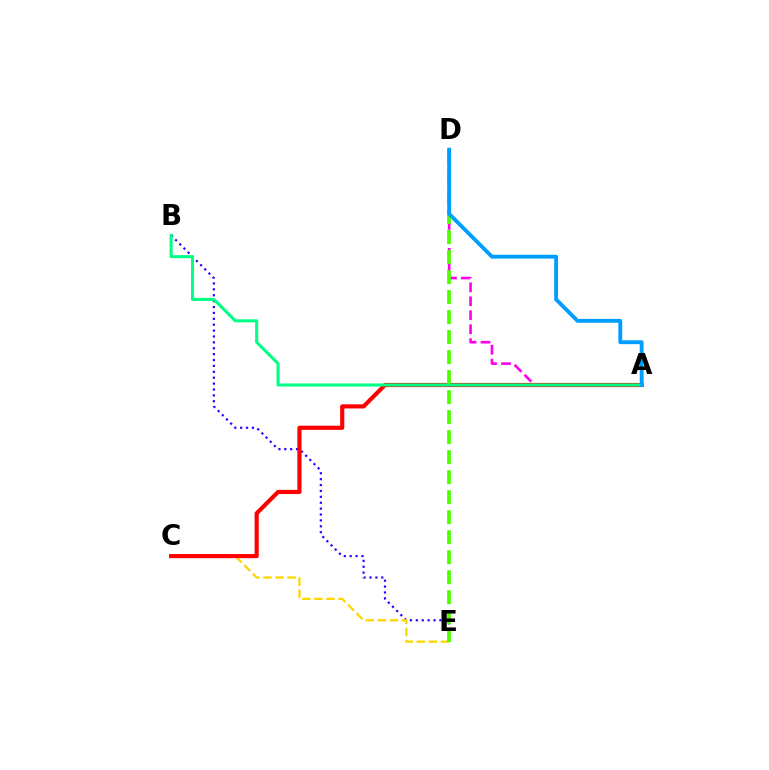{('B', 'E'): [{'color': '#3700ff', 'line_style': 'dotted', 'thickness': 1.6}], ('A', 'D'): [{'color': '#ff00ed', 'line_style': 'dashed', 'thickness': 1.9}, {'color': '#009eff', 'line_style': 'solid', 'thickness': 2.78}], ('C', 'E'): [{'color': '#ffd500', 'line_style': 'dashed', 'thickness': 1.64}], ('A', 'C'): [{'color': '#ff0000', 'line_style': 'solid', 'thickness': 2.98}], ('D', 'E'): [{'color': '#4fff00', 'line_style': 'dashed', 'thickness': 2.72}], ('A', 'B'): [{'color': '#00ff86', 'line_style': 'solid', 'thickness': 2.2}]}